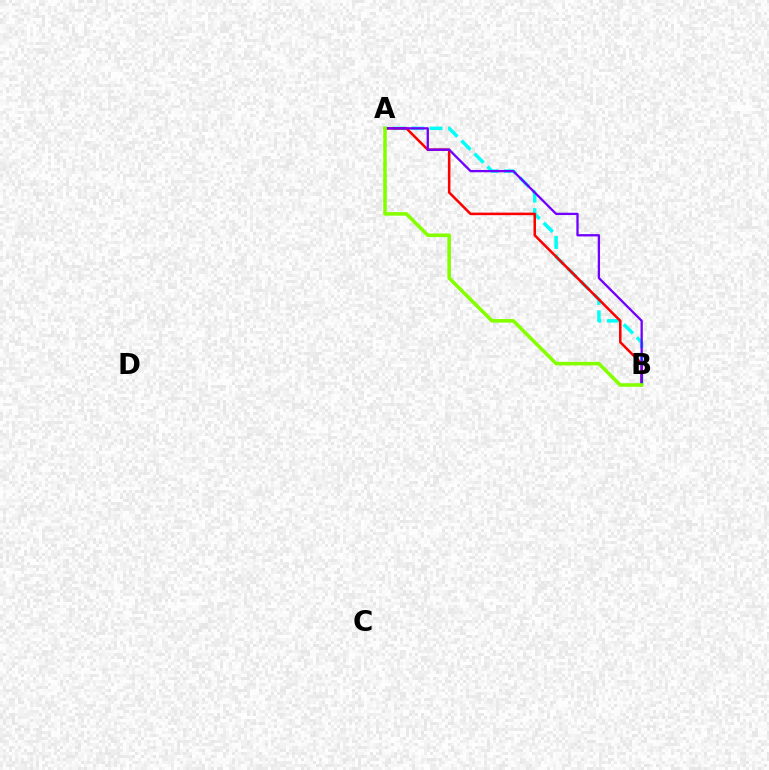{('A', 'B'): [{'color': '#00fff6', 'line_style': 'dashed', 'thickness': 2.5}, {'color': '#ff0000', 'line_style': 'solid', 'thickness': 1.83}, {'color': '#7200ff', 'line_style': 'solid', 'thickness': 1.66}, {'color': '#84ff00', 'line_style': 'solid', 'thickness': 2.57}]}